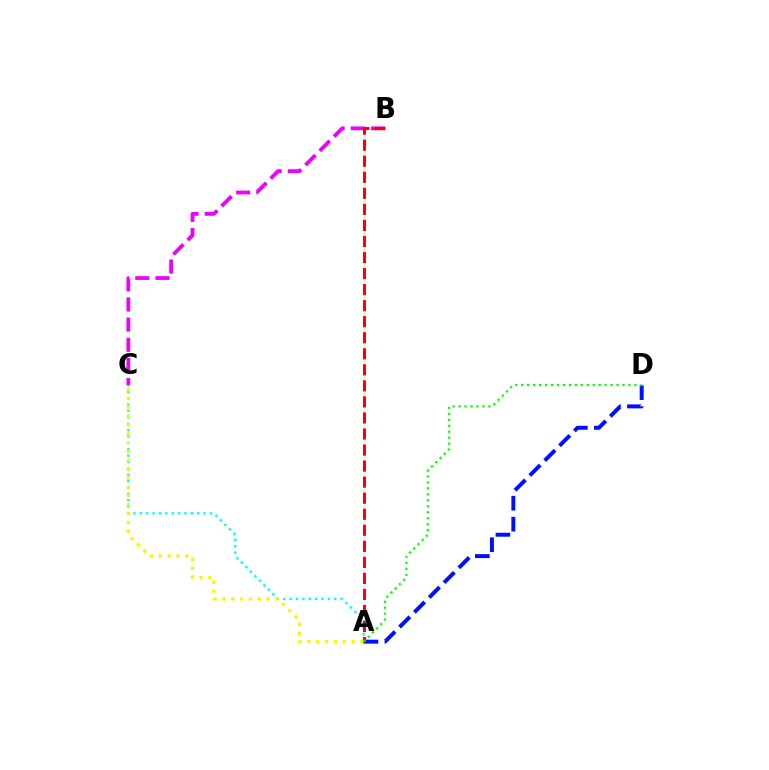{('A', 'C'): [{'color': '#00fff6', 'line_style': 'dotted', 'thickness': 1.73}, {'color': '#fcf500', 'line_style': 'dotted', 'thickness': 2.41}], ('A', 'D'): [{'color': '#0010ff', 'line_style': 'dashed', 'thickness': 2.85}, {'color': '#08ff00', 'line_style': 'dotted', 'thickness': 1.62}], ('B', 'C'): [{'color': '#ee00ff', 'line_style': 'dashed', 'thickness': 2.74}], ('A', 'B'): [{'color': '#ff0000', 'line_style': 'dashed', 'thickness': 2.18}]}